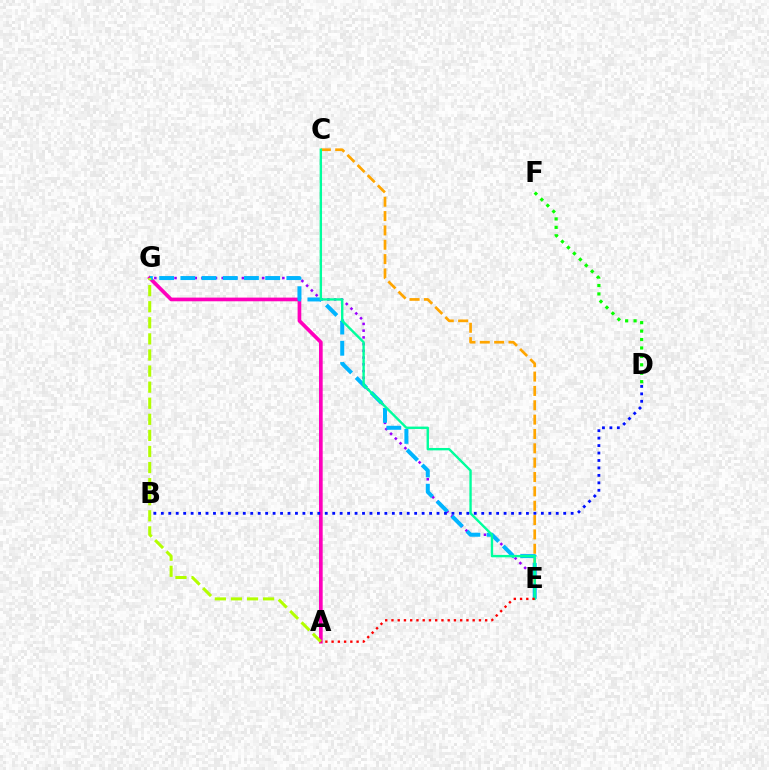{('C', 'E'): [{'color': '#ffa500', 'line_style': 'dashed', 'thickness': 1.95}, {'color': '#00ff9d', 'line_style': 'solid', 'thickness': 1.72}], ('A', 'G'): [{'color': '#ff00bd', 'line_style': 'solid', 'thickness': 2.65}, {'color': '#b3ff00', 'line_style': 'dashed', 'thickness': 2.18}], ('D', 'F'): [{'color': '#08ff00', 'line_style': 'dotted', 'thickness': 2.29}], ('E', 'G'): [{'color': '#9b00ff', 'line_style': 'dotted', 'thickness': 1.83}, {'color': '#00b5ff', 'line_style': 'dashed', 'thickness': 2.88}], ('B', 'D'): [{'color': '#0010ff', 'line_style': 'dotted', 'thickness': 2.02}], ('A', 'E'): [{'color': '#ff0000', 'line_style': 'dotted', 'thickness': 1.7}]}